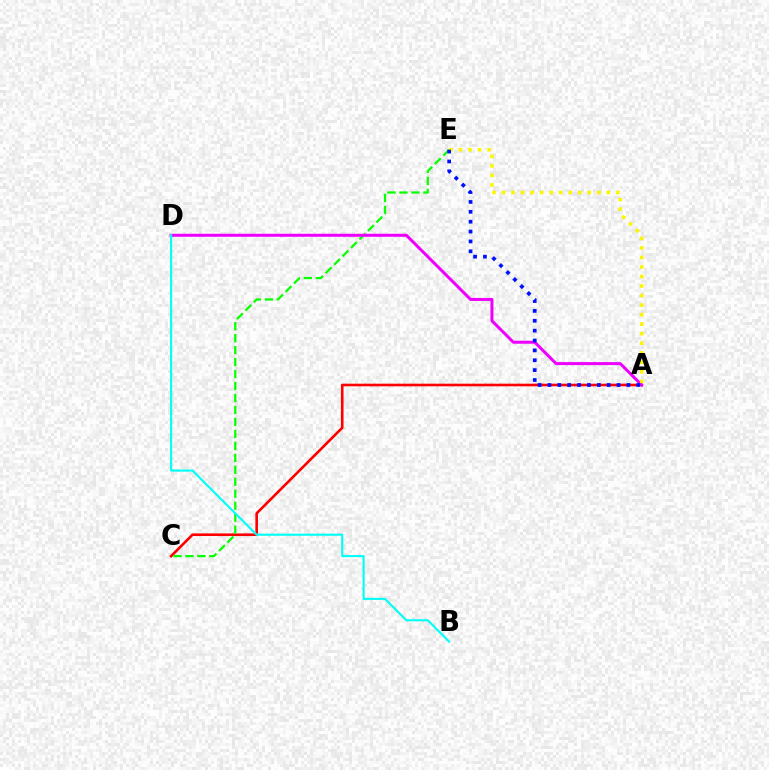{('A', 'C'): [{'color': '#ff0000', 'line_style': 'solid', 'thickness': 1.89}], ('C', 'E'): [{'color': '#08ff00', 'line_style': 'dashed', 'thickness': 1.63}], ('A', 'D'): [{'color': '#ee00ff', 'line_style': 'solid', 'thickness': 2.16}], ('A', 'E'): [{'color': '#fcf500', 'line_style': 'dotted', 'thickness': 2.59}, {'color': '#0010ff', 'line_style': 'dotted', 'thickness': 2.68}], ('B', 'D'): [{'color': '#00fff6', 'line_style': 'solid', 'thickness': 1.53}]}